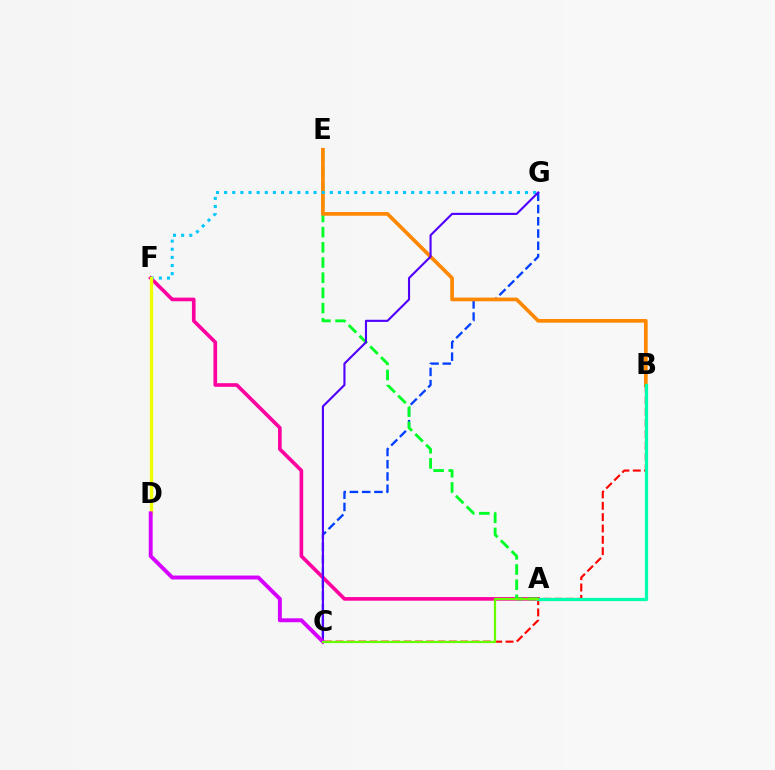{('C', 'G'): [{'color': '#003fff', 'line_style': 'dashed', 'thickness': 1.66}, {'color': '#4f00ff', 'line_style': 'solid', 'thickness': 1.53}], ('A', 'F'): [{'color': '#ff00a0', 'line_style': 'solid', 'thickness': 2.62}], ('A', 'E'): [{'color': '#00ff27', 'line_style': 'dashed', 'thickness': 2.06}], ('B', 'E'): [{'color': '#ff8800', 'line_style': 'solid', 'thickness': 2.66}], ('F', 'G'): [{'color': '#00c7ff', 'line_style': 'dotted', 'thickness': 2.21}], ('D', 'F'): [{'color': '#eeff00', 'line_style': 'solid', 'thickness': 2.36}], ('B', 'C'): [{'color': '#ff0000', 'line_style': 'dashed', 'thickness': 1.54}], ('C', 'D'): [{'color': '#d600ff', 'line_style': 'solid', 'thickness': 2.81}], ('A', 'B'): [{'color': '#00ffaf', 'line_style': 'solid', 'thickness': 2.32}], ('A', 'C'): [{'color': '#66ff00', 'line_style': 'solid', 'thickness': 1.6}]}